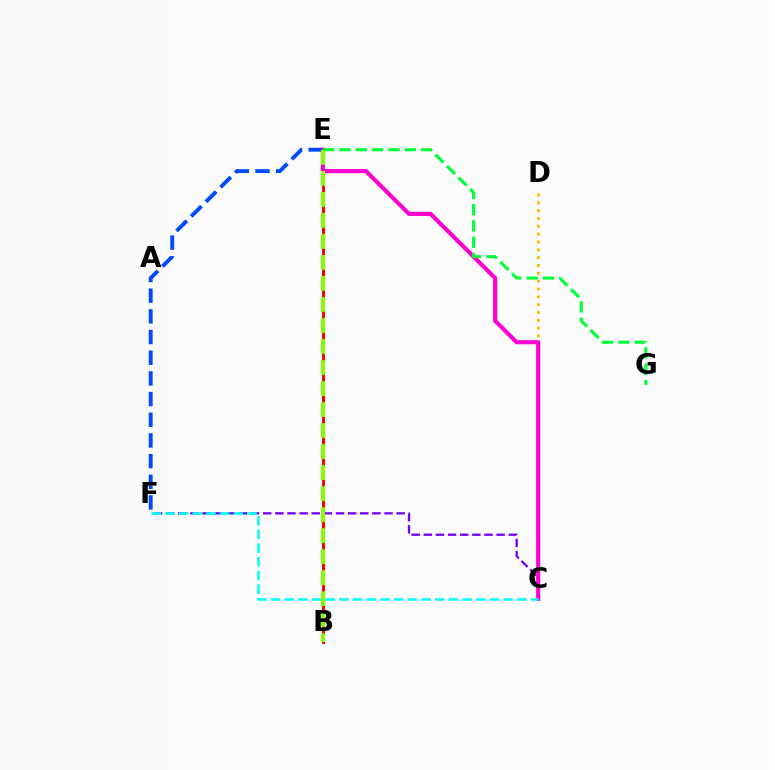{('E', 'F'): [{'color': '#004bff', 'line_style': 'dashed', 'thickness': 2.81}], ('B', 'E'): [{'color': '#ff0000', 'line_style': 'solid', 'thickness': 2.11}, {'color': '#84ff00', 'line_style': 'dashed', 'thickness': 2.86}], ('C', 'F'): [{'color': '#7200ff', 'line_style': 'dashed', 'thickness': 1.65}, {'color': '#00fff6', 'line_style': 'dashed', 'thickness': 1.86}], ('C', 'D'): [{'color': '#ffbd00', 'line_style': 'dotted', 'thickness': 2.13}], ('C', 'E'): [{'color': '#ff00cf', 'line_style': 'solid', 'thickness': 2.98}], ('E', 'G'): [{'color': '#00ff39', 'line_style': 'dashed', 'thickness': 2.22}]}